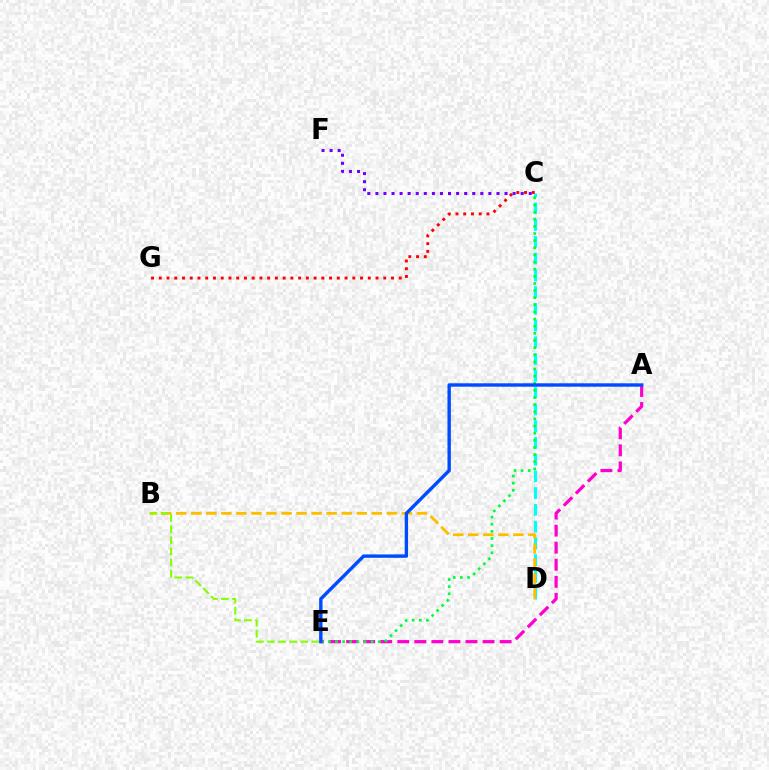{('C', 'D'): [{'color': '#00fff6', 'line_style': 'dashed', 'thickness': 2.28}], ('A', 'E'): [{'color': '#ff00cf', 'line_style': 'dashed', 'thickness': 2.32}, {'color': '#004bff', 'line_style': 'solid', 'thickness': 2.44}], ('C', 'E'): [{'color': '#00ff39', 'line_style': 'dotted', 'thickness': 1.94}], ('B', 'D'): [{'color': '#ffbd00', 'line_style': 'dashed', 'thickness': 2.04}], ('B', 'E'): [{'color': '#84ff00', 'line_style': 'dashed', 'thickness': 1.51}], ('C', 'G'): [{'color': '#ff0000', 'line_style': 'dotted', 'thickness': 2.1}], ('C', 'F'): [{'color': '#7200ff', 'line_style': 'dotted', 'thickness': 2.19}]}